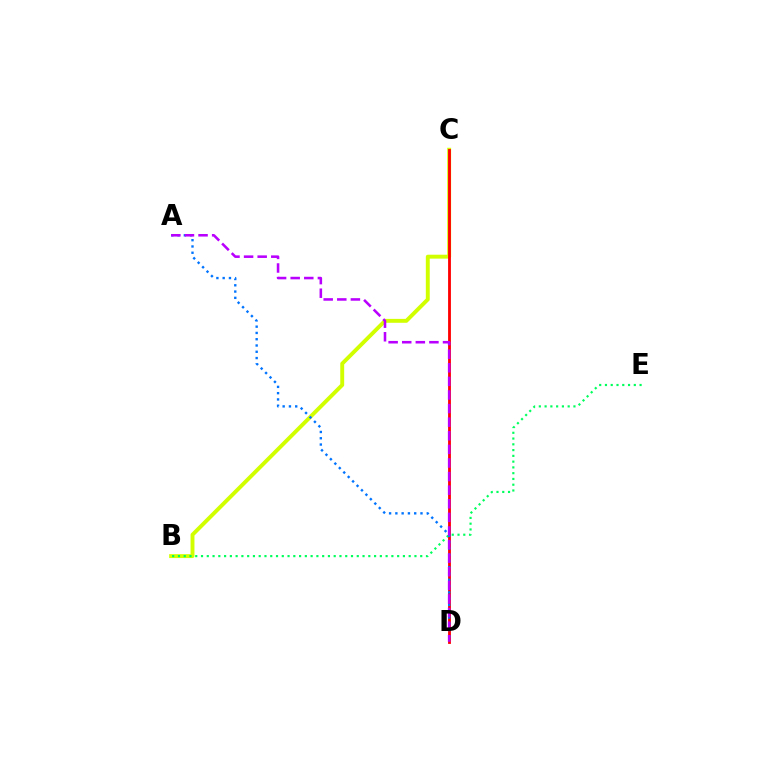{('B', 'C'): [{'color': '#d1ff00', 'line_style': 'solid', 'thickness': 2.82}], ('B', 'E'): [{'color': '#00ff5c', 'line_style': 'dotted', 'thickness': 1.57}], ('C', 'D'): [{'color': '#ff0000', 'line_style': 'solid', 'thickness': 2.03}], ('A', 'D'): [{'color': '#0074ff', 'line_style': 'dotted', 'thickness': 1.71}, {'color': '#b900ff', 'line_style': 'dashed', 'thickness': 1.85}]}